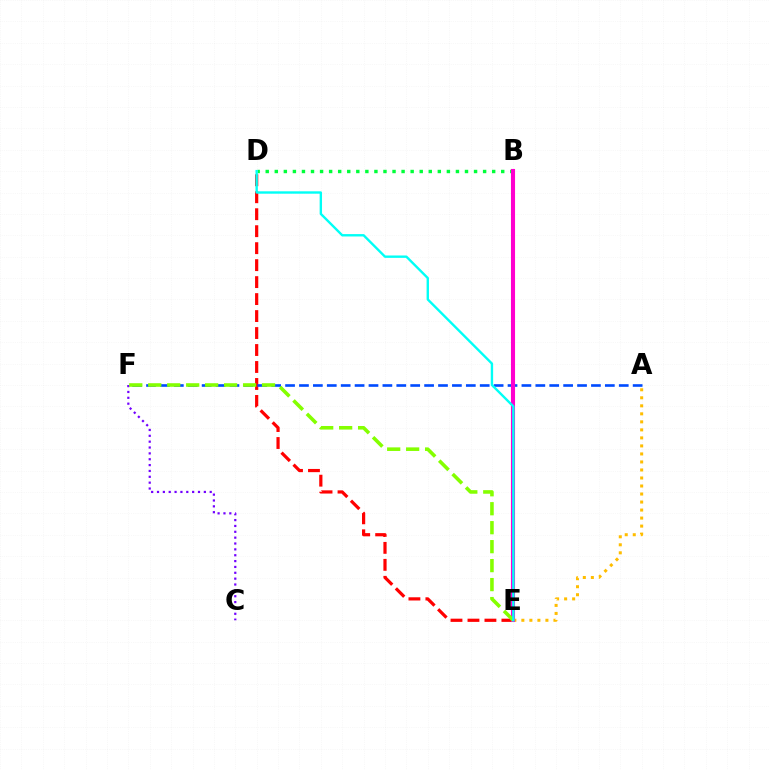{('D', 'E'): [{'color': '#ff0000', 'line_style': 'dashed', 'thickness': 2.31}, {'color': '#00fff6', 'line_style': 'solid', 'thickness': 1.71}], ('B', 'D'): [{'color': '#00ff39', 'line_style': 'dotted', 'thickness': 2.46}], ('A', 'E'): [{'color': '#ffbd00', 'line_style': 'dotted', 'thickness': 2.18}], ('A', 'F'): [{'color': '#004bff', 'line_style': 'dashed', 'thickness': 1.89}], ('B', 'E'): [{'color': '#ff00cf', 'line_style': 'solid', 'thickness': 2.94}], ('C', 'F'): [{'color': '#7200ff', 'line_style': 'dotted', 'thickness': 1.59}], ('E', 'F'): [{'color': '#84ff00', 'line_style': 'dashed', 'thickness': 2.58}]}